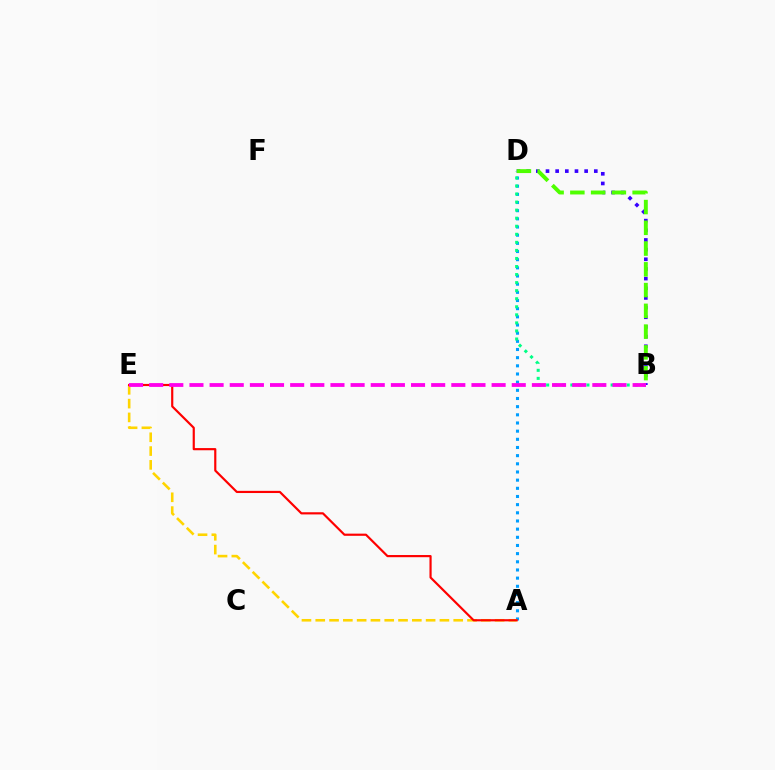{('B', 'D'): [{'color': '#3700ff', 'line_style': 'dotted', 'thickness': 2.63}, {'color': '#00ff86', 'line_style': 'dotted', 'thickness': 2.19}, {'color': '#4fff00', 'line_style': 'dashed', 'thickness': 2.82}], ('A', 'D'): [{'color': '#009eff', 'line_style': 'dotted', 'thickness': 2.22}], ('A', 'E'): [{'color': '#ffd500', 'line_style': 'dashed', 'thickness': 1.87}, {'color': '#ff0000', 'line_style': 'solid', 'thickness': 1.57}], ('B', 'E'): [{'color': '#ff00ed', 'line_style': 'dashed', 'thickness': 2.74}]}